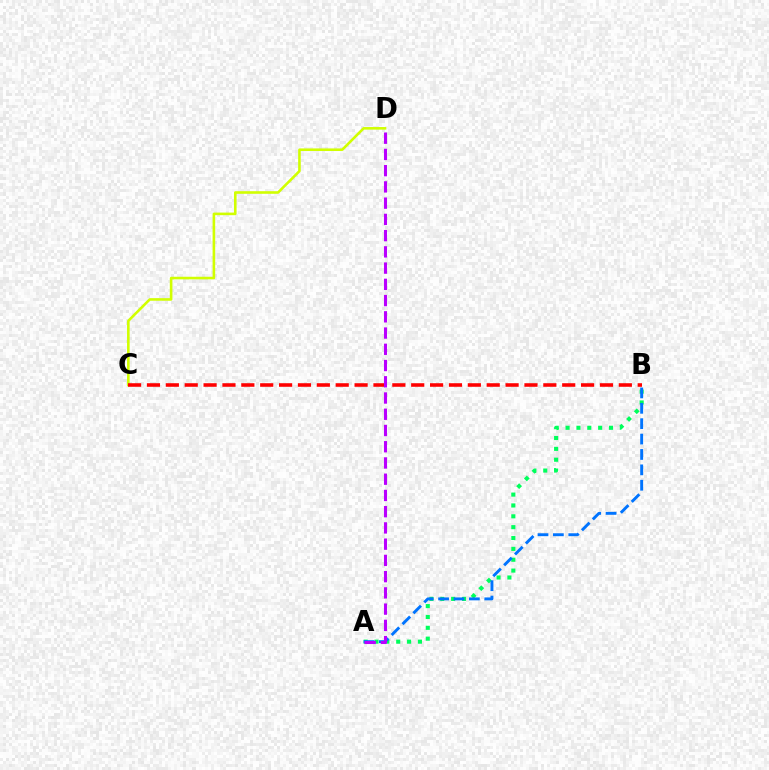{('A', 'B'): [{'color': '#00ff5c', 'line_style': 'dotted', 'thickness': 2.95}, {'color': '#0074ff', 'line_style': 'dashed', 'thickness': 2.09}], ('C', 'D'): [{'color': '#d1ff00', 'line_style': 'solid', 'thickness': 1.87}], ('B', 'C'): [{'color': '#ff0000', 'line_style': 'dashed', 'thickness': 2.56}], ('A', 'D'): [{'color': '#b900ff', 'line_style': 'dashed', 'thickness': 2.21}]}